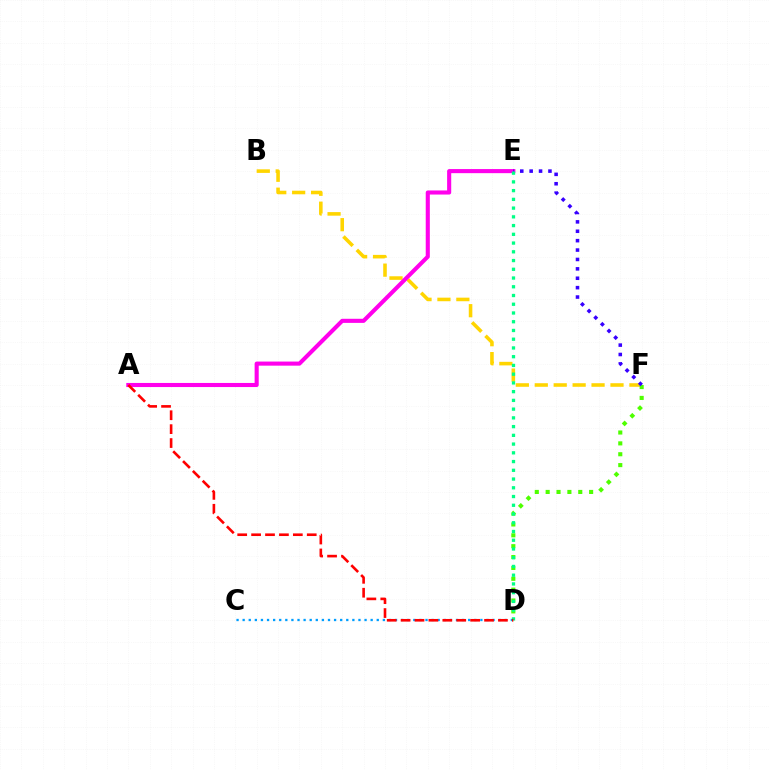{('B', 'F'): [{'color': '#ffd500', 'line_style': 'dashed', 'thickness': 2.57}], ('D', 'F'): [{'color': '#4fff00', 'line_style': 'dotted', 'thickness': 2.95}], ('A', 'E'): [{'color': '#ff00ed', 'line_style': 'solid', 'thickness': 2.95}], ('E', 'F'): [{'color': '#3700ff', 'line_style': 'dotted', 'thickness': 2.55}], ('C', 'D'): [{'color': '#009eff', 'line_style': 'dotted', 'thickness': 1.66}], ('D', 'E'): [{'color': '#00ff86', 'line_style': 'dotted', 'thickness': 2.37}], ('A', 'D'): [{'color': '#ff0000', 'line_style': 'dashed', 'thickness': 1.89}]}